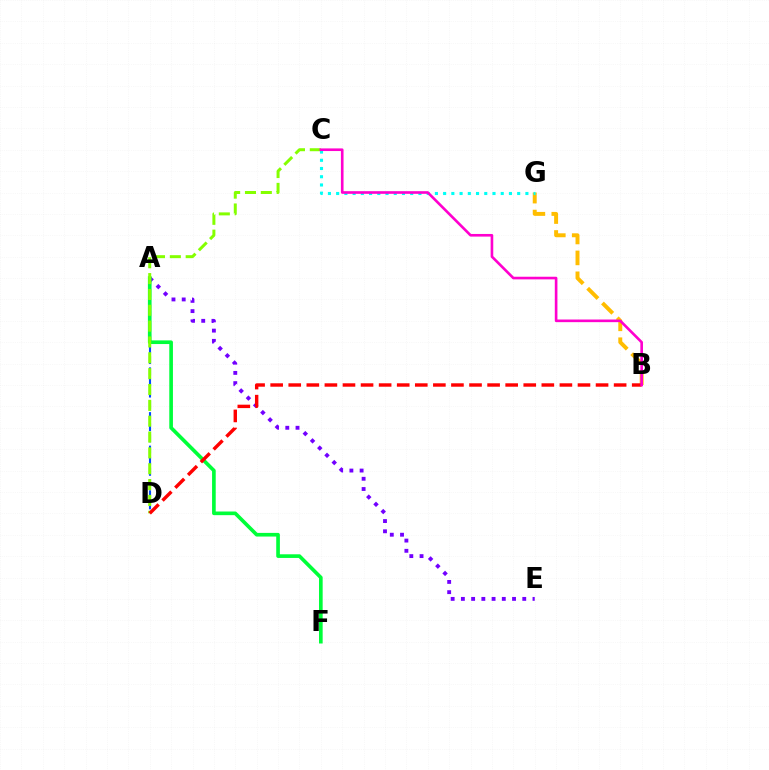{('A', 'E'): [{'color': '#7200ff', 'line_style': 'dotted', 'thickness': 2.78}], ('A', 'D'): [{'color': '#004bff', 'line_style': 'dashed', 'thickness': 1.52}], ('B', 'G'): [{'color': '#ffbd00', 'line_style': 'dashed', 'thickness': 2.84}], ('A', 'F'): [{'color': '#00ff39', 'line_style': 'solid', 'thickness': 2.63}], ('C', 'G'): [{'color': '#00fff6', 'line_style': 'dotted', 'thickness': 2.24}], ('C', 'D'): [{'color': '#84ff00', 'line_style': 'dashed', 'thickness': 2.15}], ('B', 'D'): [{'color': '#ff0000', 'line_style': 'dashed', 'thickness': 2.46}], ('B', 'C'): [{'color': '#ff00cf', 'line_style': 'solid', 'thickness': 1.9}]}